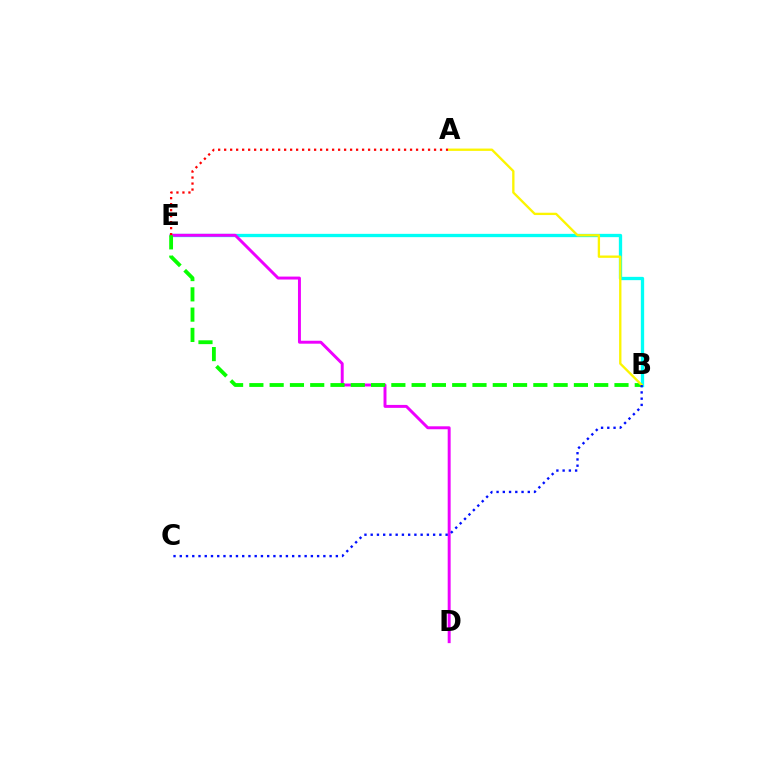{('B', 'E'): [{'color': '#00fff6', 'line_style': 'solid', 'thickness': 2.38}, {'color': '#08ff00', 'line_style': 'dashed', 'thickness': 2.76}], ('D', 'E'): [{'color': '#ee00ff', 'line_style': 'solid', 'thickness': 2.12}], ('A', 'E'): [{'color': '#ff0000', 'line_style': 'dotted', 'thickness': 1.63}], ('A', 'B'): [{'color': '#fcf500', 'line_style': 'solid', 'thickness': 1.68}], ('B', 'C'): [{'color': '#0010ff', 'line_style': 'dotted', 'thickness': 1.7}]}